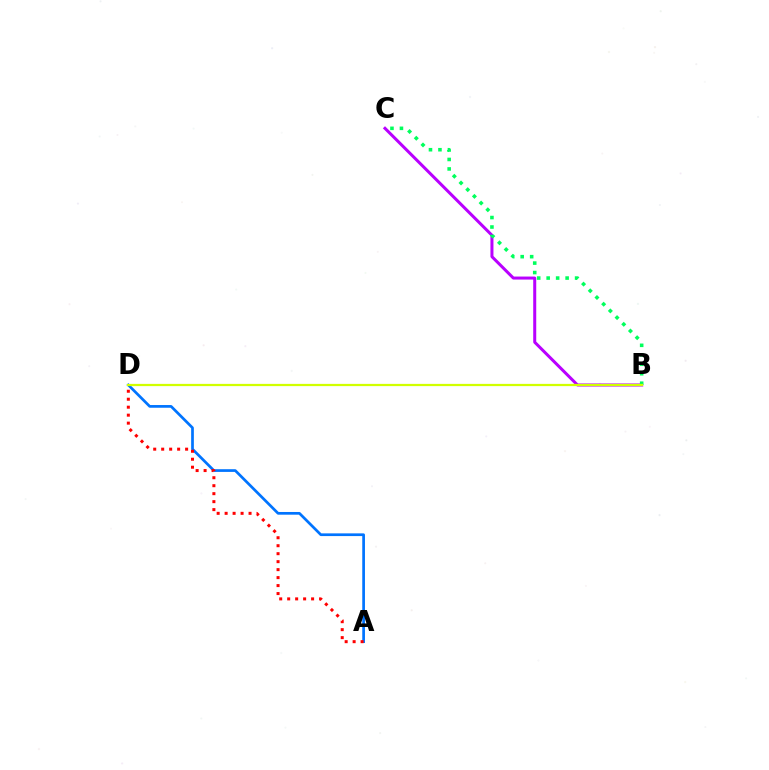{('B', 'C'): [{'color': '#b900ff', 'line_style': 'solid', 'thickness': 2.17}, {'color': '#00ff5c', 'line_style': 'dotted', 'thickness': 2.57}], ('A', 'D'): [{'color': '#0074ff', 'line_style': 'solid', 'thickness': 1.95}, {'color': '#ff0000', 'line_style': 'dotted', 'thickness': 2.17}], ('B', 'D'): [{'color': '#d1ff00', 'line_style': 'solid', 'thickness': 1.62}]}